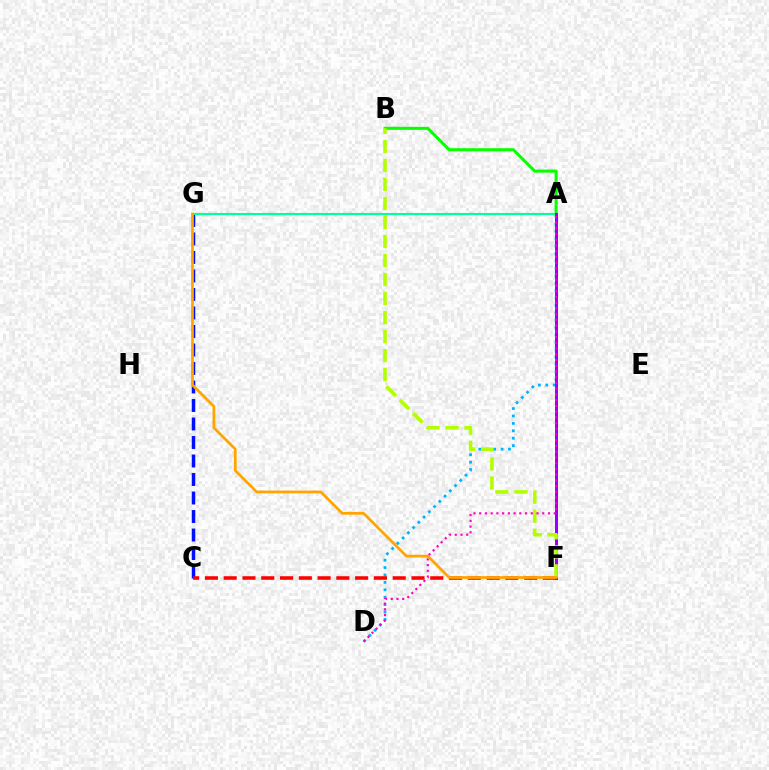{('A', 'B'): [{'color': '#08ff00', 'line_style': 'solid', 'thickness': 2.19}], ('A', 'D'): [{'color': '#00b5ff', 'line_style': 'dotted', 'thickness': 2.01}, {'color': '#ff00bd', 'line_style': 'dotted', 'thickness': 1.56}], ('C', 'G'): [{'color': '#0010ff', 'line_style': 'dashed', 'thickness': 2.51}], ('C', 'F'): [{'color': '#ff0000', 'line_style': 'dashed', 'thickness': 2.55}], ('A', 'G'): [{'color': '#00ff9d', 'line_style': 'solid', 'thickness': 1.56}], ('A', 'F'): [{'color': '#9b00ff', 'line_style': 'solid', 'thickness': 2.17}], ('B', 'F'): [{'color': '#b3ff00', 'line_style': 'dashed', 'thickness': 2.58}], ('F', 'G'): [{'color': '#ffa500', 'line_style': 'solid', 'thickness': 1.97}]}